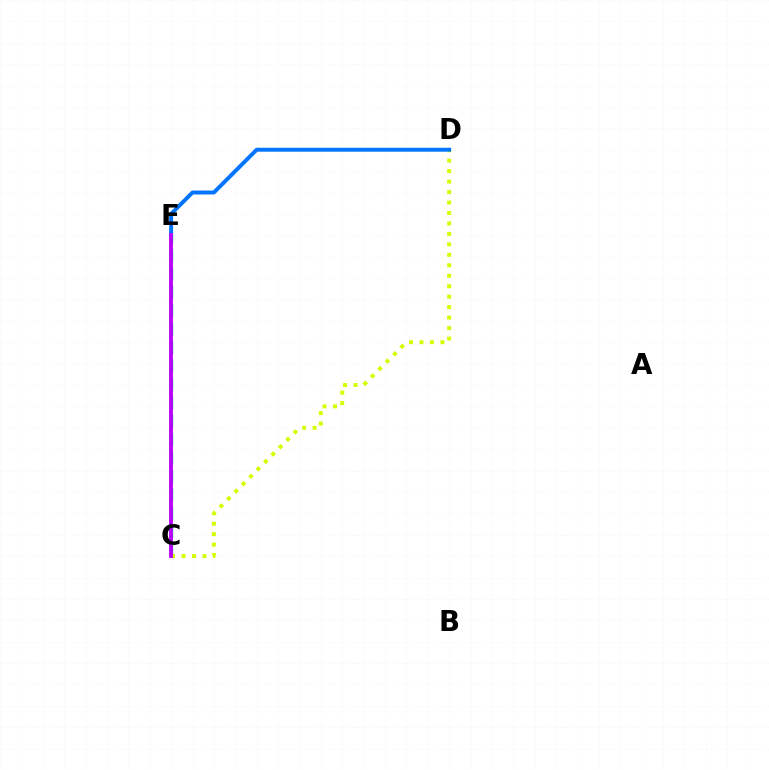{('C', 'E'): [{'color': '#00ff5c', 'line_style': 'dashed', 'thickness': 2.5}, {'color': '#ff0000', 'line_style': 'dotted', 'thickness': 1.64}, {'color': '#b900ff', 'line_style': 'solid', 'thickness': 2.76}], ('C', 'D'): [{'color': '#d1ff00', 'line_style': 'dotted', 'thickness': 2.84}], ('D', 'E'): [{'color': '#0074ff', 'line_style': 'solid', 'thickness': 2.83}]}